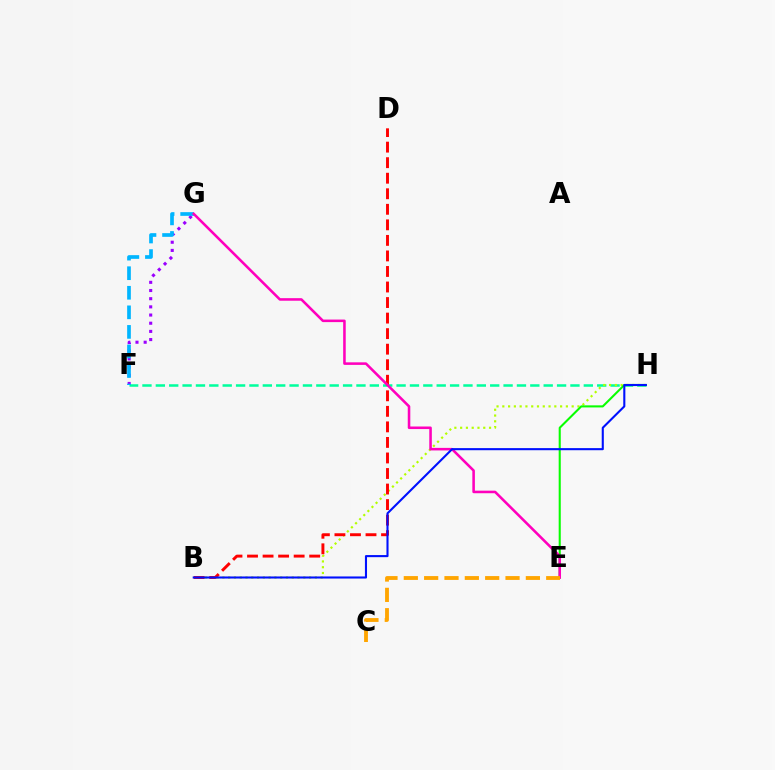{('F', 'H'): [{'color': '#00ff9d', 'line_style': 'dashed', 'thickness': 1.82}], ('B', 'H'): [{'color': '#b3ff00', 'line_style': 'dotted', 'thickness': 1.57}, {'color': '#0010ff', 'line_style': 'solid', 'thickness': 1.51}], ('B', 'D'): [{'color': '#ff0000', 'line_style': 'dashed', 'thickness': 2.11}], ('F', 'G'): [{'color': '#9b00ff', 'line_style': 'dotted', 'thickness': 2.22}, {'color': '#00b5ff', 'line_style': 'dashed', 'thickness': 2.66}], ('E', 'H'): [{'color': '#08ff00', 'line_style': 'solid', 'thickness': 1.5}], ('E', 'G'): [{'color': '#ff00bd', 'line_style': 'solid', 'thickness': 1.84}], ('C', 'E'): [{'color': '#ffa500', 'line_style': 'dashed', 'thickness': 2.76}]}